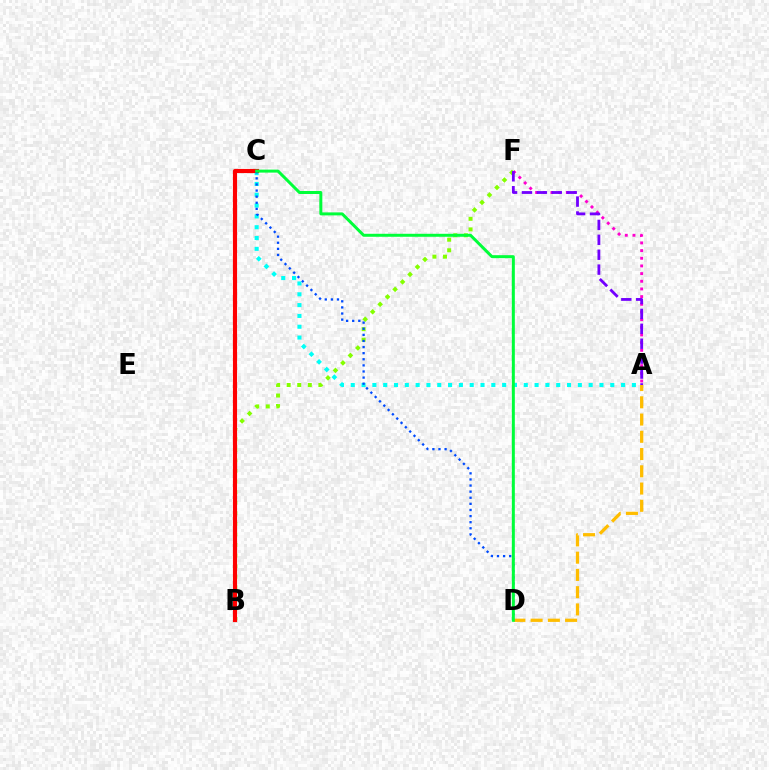{('B', 'F'): [{'color': '#84ff00', 'line_style': 'dotted', 'thickness': 2.87}], ('A', 'F'): [{'color': '#ff00cf', 'line_style': 'dotted', 'thickness': 2.08}, {'color': '#7200ff', 'line_style': 'dashed', 'thickness': 2.02}], ('A', 'C'): [{'color': '#00fff6', 'line_style': 'dotted', 'thickness': 2.94}], ('B', 'C'): [{'color': '#ff0000', 'line_style': 'solid', 'thickness': 2.98}], ('C', 'D'): [{'color': '#004bff', 'line_style': 'dotted', 'thickness': 1.66}, {'color': '#00ff39', 'line_style': 'solid', 'thickness': 2.15}], ('A', 'D'): [{'color': '#ffbd00', 'line_style': 'dashed', 'thickness': 2.34}]}